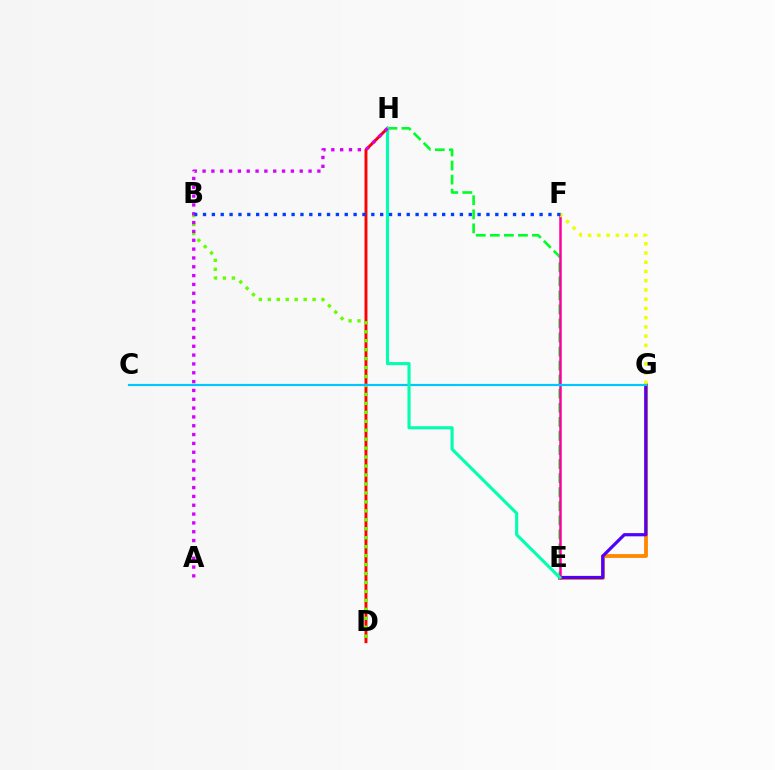{('D', 'H'): [{'color': '#ff0000', 'line_style': 'solid', 'thickness': 2.11}], ('E', 'G'): [{'color': '#ff8800', 'line_style': 'solid', 'thickness': 2.75}, {'color': '#4f00ff', 'line_style': 'solid', 'thickness': 2.31}], ('E', 'H'): [{'color': '#00ff27', 'line_style': 'dashed', 'thickness': 1.91}, {'color': '#00ffaf', 'line_style': 'solid', 'thickness': 2.24}], ('B', 'D'): [{'color': '#66ff00', 'line_style': 'dotted', 'thickness': 2.43}], ('E', 'F'): [{'color': '#ff00a0', 'line_style': 'solid', 'thickness': 1.81}], ('F', 'G'): [{'color': '#eeff00', 'line_style': 'dotted', 'thickness': 2.51}], ('C', 'G'): [{'color': '#00c7ff', 'line_style': 'solid', 'thickness': 1.57}], ('A', 'H'): [{'color': '#d600ff', 'line_style': 'dotted', 'thickness': 2.4}], ('B', 'F'): [{'color': '#003fff', 'line_style': 'dotted', 'thickness': 2.41}]}